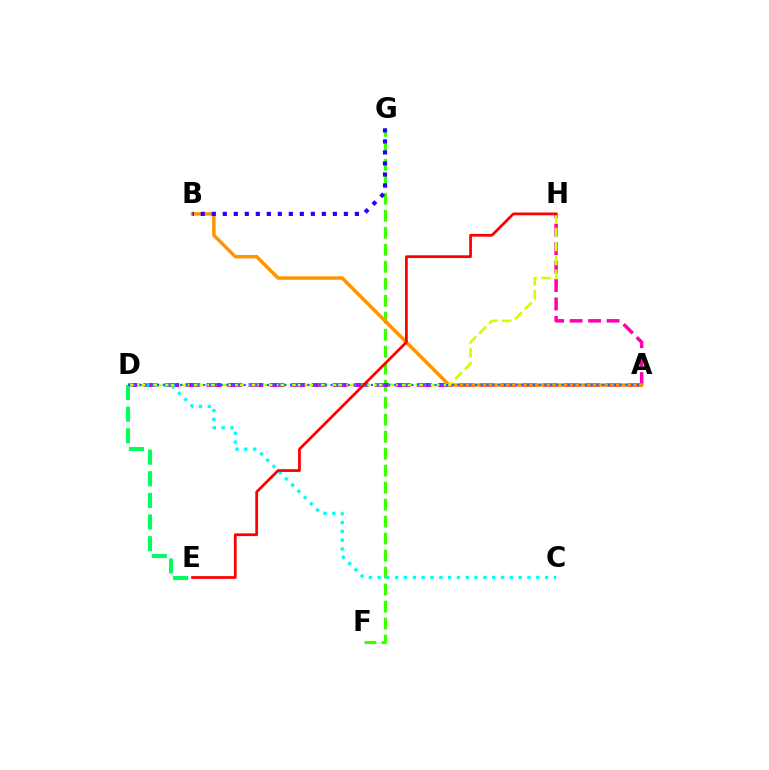{('A', 'H'): [{'color': '#ff00ac', 'line_style': 'dashed', 'thickness': 2.51}], ('D', 'E'): [{'color': '#00ff5c', 'line_style': 'dashed', 'thickness': 2.94}], ('F', 'G'): [{'color': '#3dff00', 'line_style': 'dashed', 'thickness': 2.31}], ('A', 'D'): [{'color': '#b900ff', 'line_style': 'dashed', 'thickness': 2.86}, {'color': '#0074ff', 'line_style': 'dotted', 'thickness': 1.57}], ('C', 'D'): [{'color': '#00fff6', 'line_style': 'dotted', 'thickness': 2.39}], ('A', 'B'): [{'color': '#ff9400', 'line_style': 'solid', 'thickness': 2.5}], ('D', 'H'): [{'color': '#d1ff00', 'line_style': 'dashed', 'thickness': 1.89}], ('B', 'G'): [{'color': '#2500ff', 'line_style': 'dotted', 'thickness': 2.99}], ('E', 'H'): [{'color': '#ff0000', 'line_style': 'solid', 'thickness': 1.98}]}